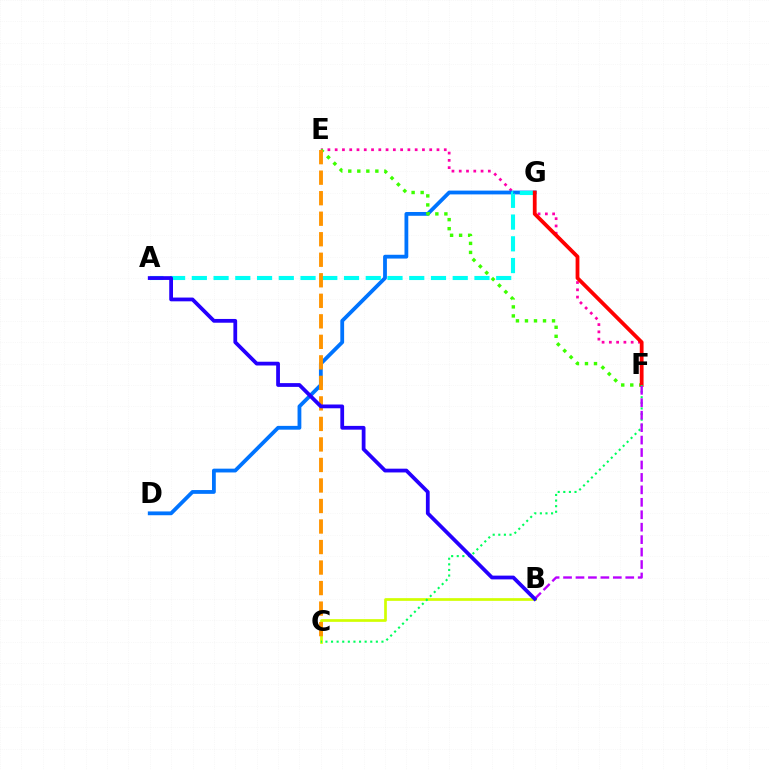{('E', 'F'): [{'color': '#ff00ac', 'line_style': 'dotted', 'thickness': 1.98}, {'color': '#3dff00', 'line_style': 'dotted', 'thickness': 2.45}], ('D', 'G'): [{'color': '#0074ff', 'line_style': 'solid', 'thickness': 2.73}], ('A', 'G'): [{'color': '#00fff6', 'line_style': 'dashed', 'thickness': 2.95}], ('B', 'C'): [{'color': '#d1ff00', 'line_style': 'solid', 'thickness': 1.94}], ('F', 'G'): [{'color': '#ff0000', 'line_style': 'solid', 'thickness': 2.72}], ('C', 'F'): [{'color': '#00ff5c', 'line_style': 'dotted', 'thickness': 1.52}], ('B', 'F'): [{'color': '#b900ff', 'line_style': 'dashed', 'thickness': 1.69}], ('C', 'E'): [{'color': '#ff9400', 'line_style': 'dashed', 'thickness': 2.79}], ('A', 'B'): [{'color': '#2500ff', 'line_style': 'solid', 'thickness': 2.71}]}